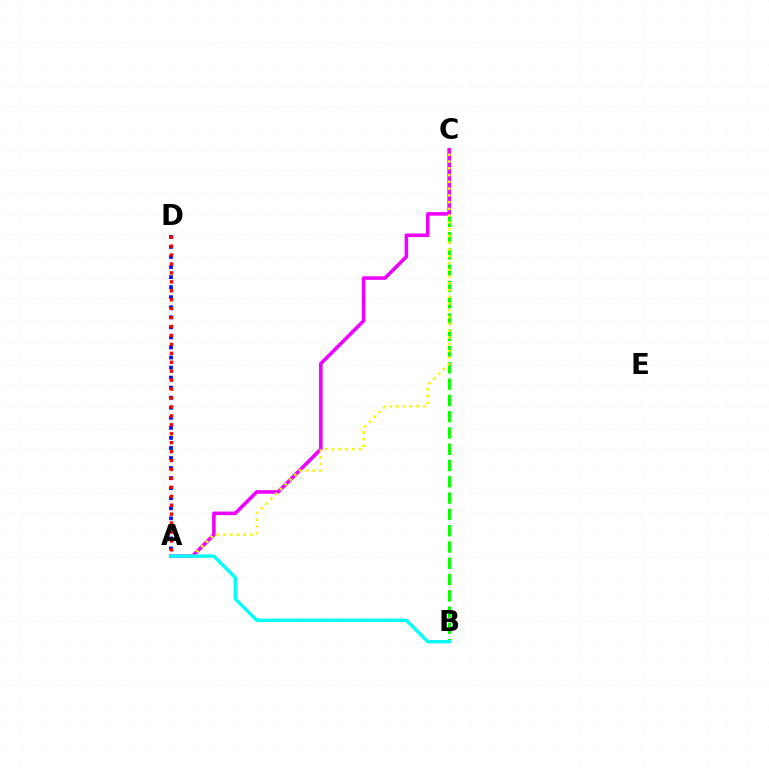{('B', 'C'): [{'color': '#08ff00', 'line_style': 'dashed', 'thickness': 2.21}], ('A', 'C'): [{'color': '#ee00ff', 'line_style': 'solid', 'thickness': 2.58}, {'color': '#fcf500', 'line_style': 'dotted', 'thickness': 1.84}], ('A', 'D'): [{'color': '#0010ff', 'line_style': 'dotted', 'thickness': 2.73}, {'color': '#ff0000', 'line_style': 'dotted', 'thickness': 2.43}], ('A', 'B'): [{'color': '#00fff6', 'line_style': 'solid', 'thickness': 2.43}]}